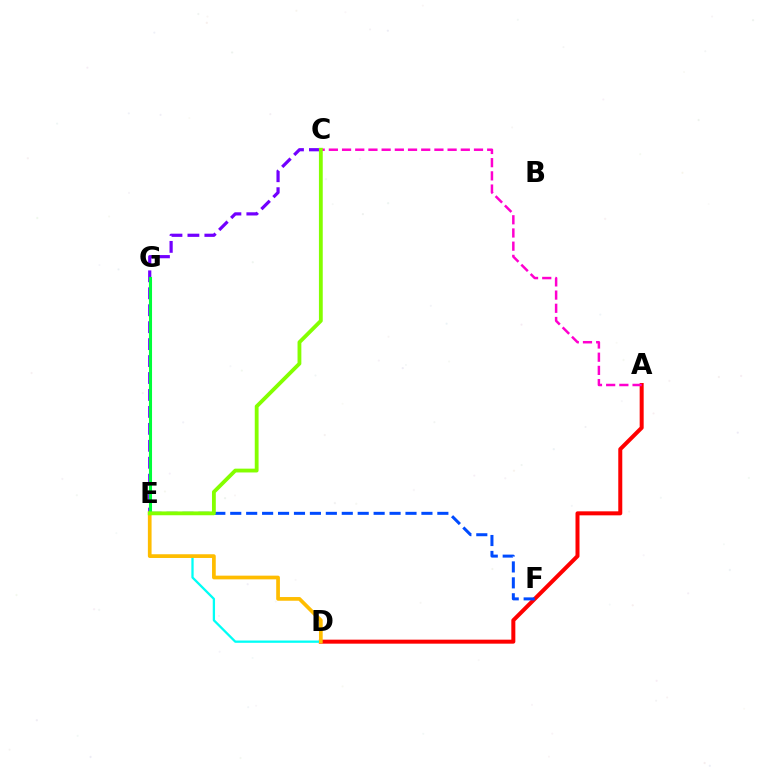{('A', 'D'): [{'color': '#ff0000', 'line_style': 'solid', 'thickness': 2.88}], ('C', 'E'): [{'color': '#7200ff', 'line_style': 'dashed', 'thickness': 2.3}, {'color': '#84ff00', 'line_style': 'solid', 'thickness': 2.75}], ('D', 'E'): [{'color': '#00fff6', 'line_style': 'solid', 'thickness': 1.65}, {'color': '#ffbd00', 'line_style': 'solid', 'thickness': 2.67}], ('E', 'F'): [{'color': '#004bff', 'line_style': 'dashed', 'thickness': 2.16}], ('A', 'C'): [{'color': '#ff00cf', 'line_style': 'dashed', 'thickness': 1.79}], ('E', 'G'): [{'color': '#00ff39', 'line_style': 'solid', 'thickness': 2.22}]}